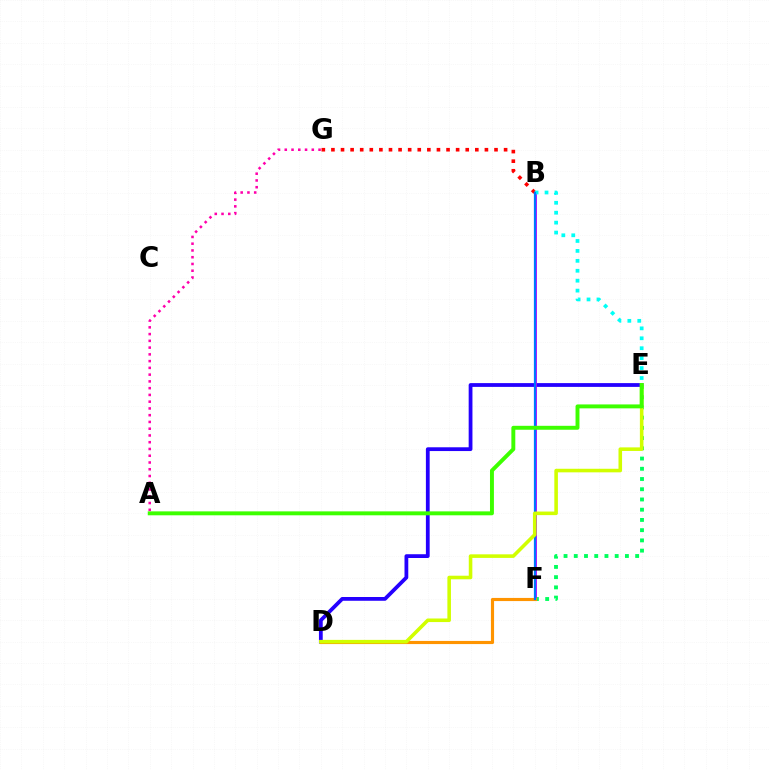{('D', 'E'): [{'color': '#2500ff', 'line_style': 'solid', 'thickness': 2.72}, {'color': '#d1ff00', 'line_style': 'solid', 'thickness': 2.57}], ('E', 'F'): [{'color': '#00ff5c', 'line_style': 'dotted', 'thickness': 2.78}], ('B', 'F'): [{'color': '#b900ff', 'line_style': 'solid', 'thickness': 2.04}, {'color': '#0074ff', 'line_style': 'solid', 'thickness': 1.61}], ('B', 'G'): [{'color': '#ff0000', 'line_style': 'dotted', 'thickness': 2.61}], ('A', 'G'): [{'color': '#ff00ac', 'line_style': 'dotted', 'thickness': 1.84}], ('B', 'E'): [{'color': '#00fff6', 'line_style': 'dotted', 'thickness': 2.7}], ('D', 'F'): [{'color': '#ff9400', 'line_style': 'solid', 'thickness': 2.26}], ('A', 'E'): [{'color': '#3dff00', 'line_style': 'solid', 'thickness': 2.83}]}